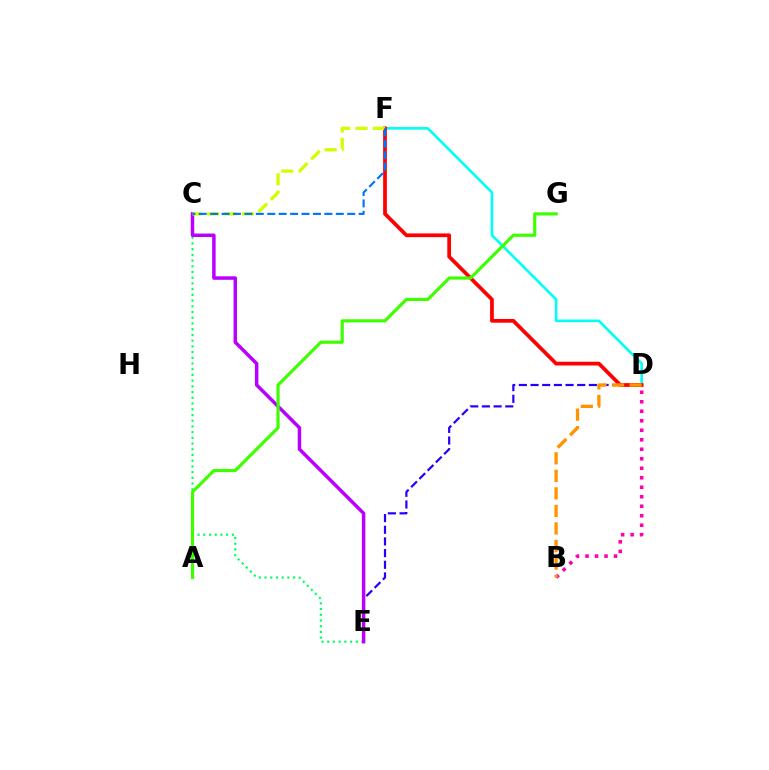{('D', 'E'): [{'color': '#2500ff', 'line_style': 'dashed', 'thickness': 1.59}], ('C', 'E'): [{'color': '#00ff5c', 'line_style': 'dotted', 'thickness': 1.55}, {'color': '#b900ff', 'line_style': 'solid', 'thickness': 2.5}], ('D', 'F'): [{'color': '#00fff6', 'line_style': 'solid', 'thickness': 1.89}, {'color': '#ff0000', 'line_style': 'solid', 'thickness': 2.69}], ('C', 'F'): [{'color': '#d1ff00', 'line_style': 'dashed', 'thickness': 2.37}, {'color': '#0074ff', 'line_style': 'dashed', 'thickness': 1.55}], ('A', 'G'): [{'color': '#3dff00', 'line_style': 'solid', 'thickness': 2.28}], ('B', 'D'): [{'color': '#ff00ac', 'line_style': 'dotted', 'thickness': 2.58}, {'color': '#ff9400', 'line_style': 'dashed', 'thickness': 2.38}]}